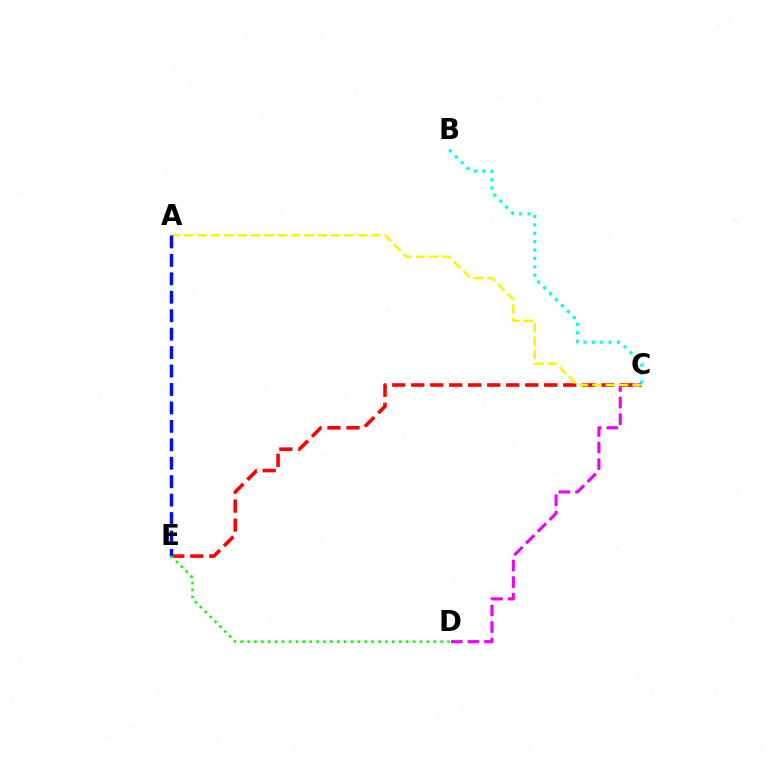{('C', 'D'): [{'color': '#ee00ff', 'line_style': 'dashed', 'thickness': 2.25}], ('C', 'E'): [{'color': '#ff0000', 'line_style': 'dashed', 'thickness': 2.58}], ('A', 'C'): [{'color': '#fcf500', 'line_style': 'dashed', 'thickness': 1.82}], ('B', 'C'): [{'color': '#00fff6', 'line_style': 'dotted', 'thickness': 2.28}], ('A', 'E'): [{'color': '#0010ff', 'line_style': 'dashed', 'thickness': 2.51}], ('D', 'E'): [{'color': '#08ff00', 'line_style': 'dotted', 'thickness': 1.87}]}